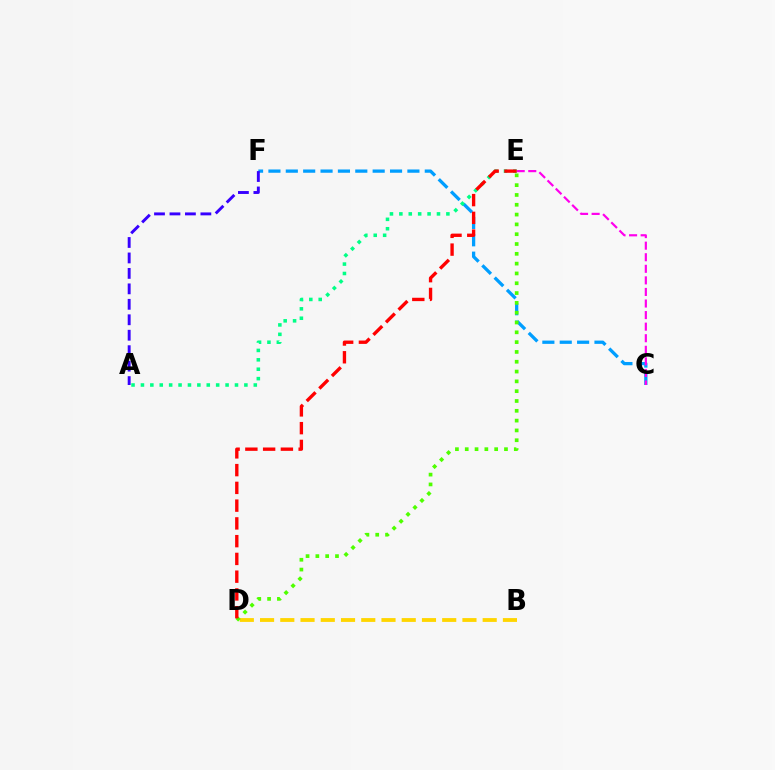{('C', 'F'): [{'color': '#009eff', 'line_style': 'dashed', 'thickness': 2.36}], ('B', 'D'): [{'color': '#ffd500', 'line_style': 'dashed', 'thickness': 2.75}], ('C', 'E'): [{'color': '#ff00ed', 'line_style': 'dashed', 'thickness': 1.57}], ('D', 'E'): [{'color': '#4fff00', 'line_style': 'dotted', 'thickness': 2.67}, {'color': '#ff0000', 'line_style': 'dashed', 'thickness': 2.41}], ('A', 'E'): [{'color': '#00ff86', 'line_style': 'dotted', 'thickness': 2.56}], ('A', 'F'): [{'color': '#3700ff', 'line_style': 'dashed', 'thickness': 2.1}]}